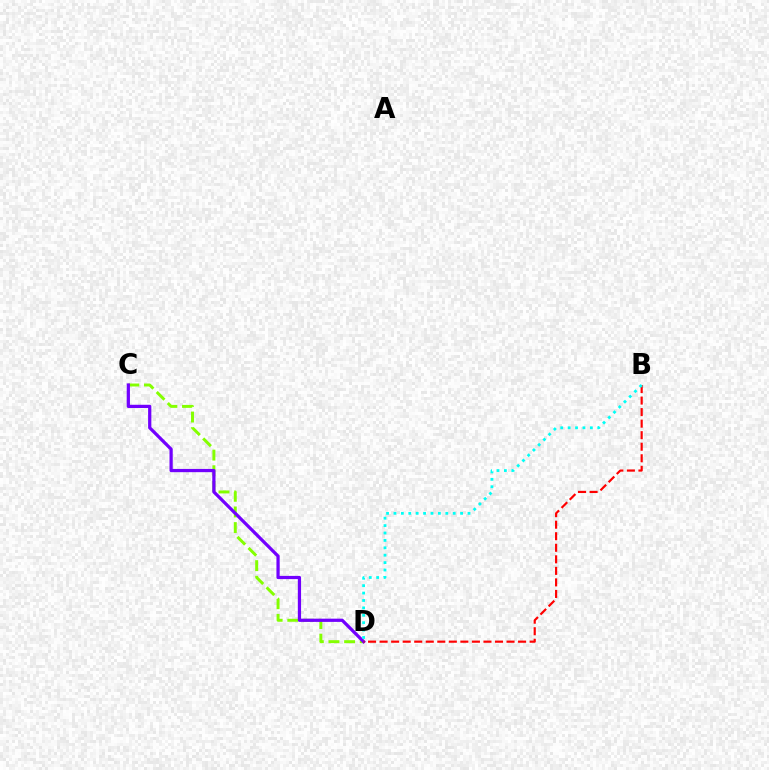{('C', 'D'): [{'color': '#84ff00', 'line_style': 'dashed', 'thickness': 2.13}, {'color': '#7200ff', 'line_style': 'solid', 'thickness': 2.33}], ('B', 'D'): [{'color': '#ff0000', 'line_style': 'dashed', 'thickness': 1.57}, {'color': '#00fff6', 'line_style': 'dotted', 'thickness': 2.01}]}